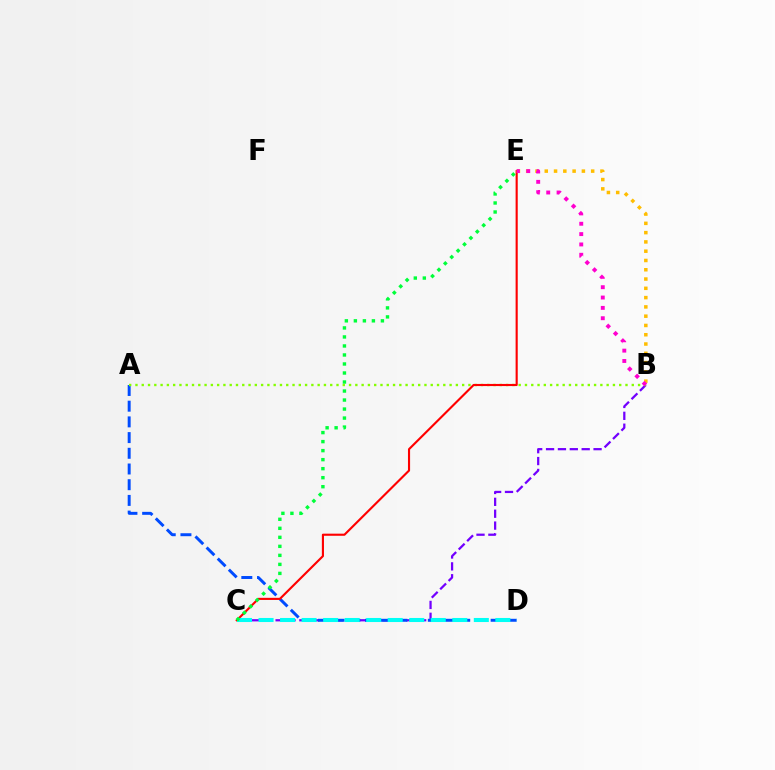{('B', 'C'): [{'color': '#7200ff', 'line_style': 'dashed', 'thickness': 1.61}], ('A', 'D'): [{'color': '#004bff', 'line_style': 'dashed', 'thickness': 2.13}], ('A', 'B'): [{'color': '#84ff00', 'line_style': 'dotted', 'thickness': 1.71}], ('C', 'E'): [{'color': '#ff0000', 'line_style': 'solid', 'thickness': 1.53}, {'color': '#00ff39', 'line_style': 'dotted', 'thickness': 2.45}], ('B', 'E'): [{'color': '#ffbd00', 'line_style': 'dotted', 'thickness': 2.52}, {'color': '#ff00cf', 'line_style': 'dotted', 'thickness': 2.81}], ('C', 'D'): [{'color': '#00fff6', 'line_style': 'dashed', 'thickness': 2.92}]}